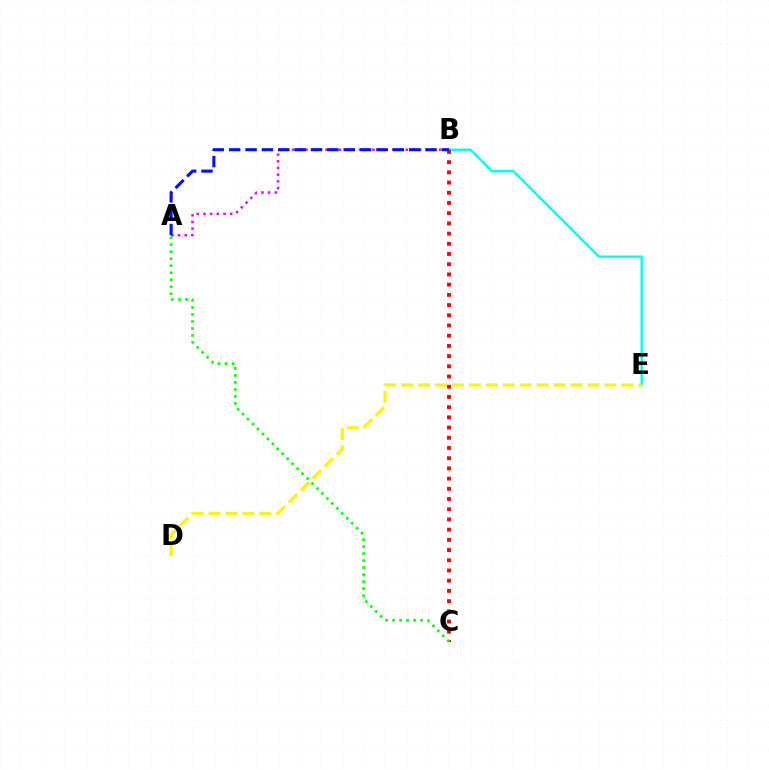{('B', 'E'): [{'color': '#00fff6', 'line_style': 'solid', 'thickness': 1.73}], ('A', 'B'): [{'color': '#ee00ff', 'line_style': 'dotted', 'thickness': 1.82}, {'color': '#0010ff', 'line_style': 'dashed', 'thickness': 2.22}], ('B', 'C'): [{'color': '#ff0000', 'line_style': 'dotted', 'thickness': 2.77}], ('D', 'E'): [{'color': '#fcf500', 'line_style': 'dashed', 'thickness': 2.3}], ('A', 'C'): [{'color': '#08ff00', 'line_style': 'dotted', 'thickness': 1.91}]}